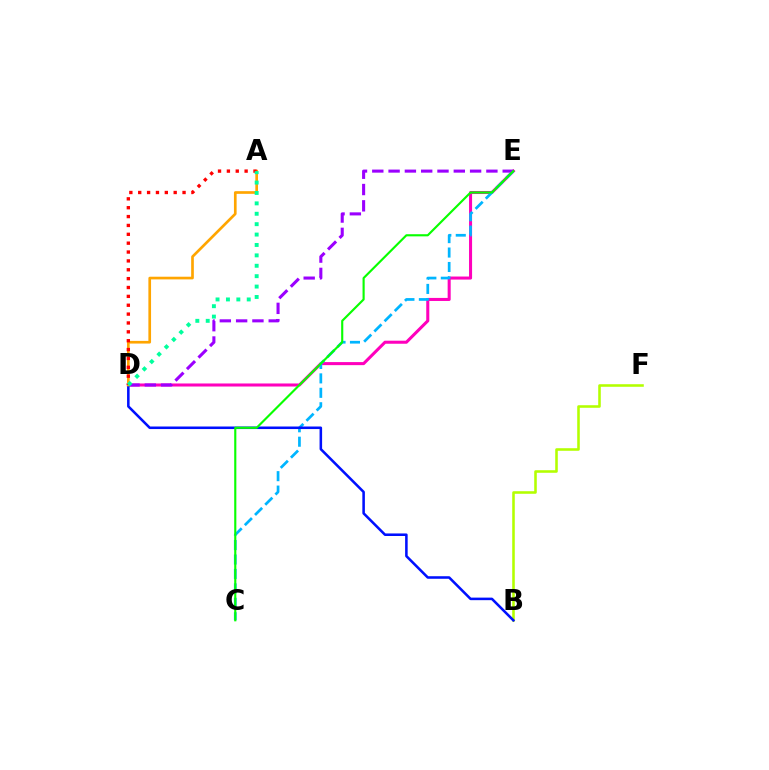{('D', 'E'): [{'color': '#ff00bd', 'line_style': 'solid', 'thickness': 2.19}, {'color': '#9b00ff', 'line_style': 'dashed', 'thickness': 2.21}], ('C', 'E'): [{'color': '#00b5ff', 'line_style': 'dashed', 'thickness': 1.96}, {'color': '#08ff00', 'line_style': 'solid', 'thickness': 1.54}], ('B', 'F'): [{'color': '#b3ff00', 'line_style': 'solid', 'thickness': 1.85}], ('B', 'D'): [{'color': '#0010ff', 'line_style': 'solid', 'thickness': 1.84}], ('A', 'D'): [{'color': '#ffa500', 'line_style': 'solid', 'thickness': 1.93}, {'color': '#ff0000', 'line_style': 'dotted', 'thickness': 2.41}, {'color': '#00ff9d', 'line_style': 'dotted', 'thickness': 2.83}]}